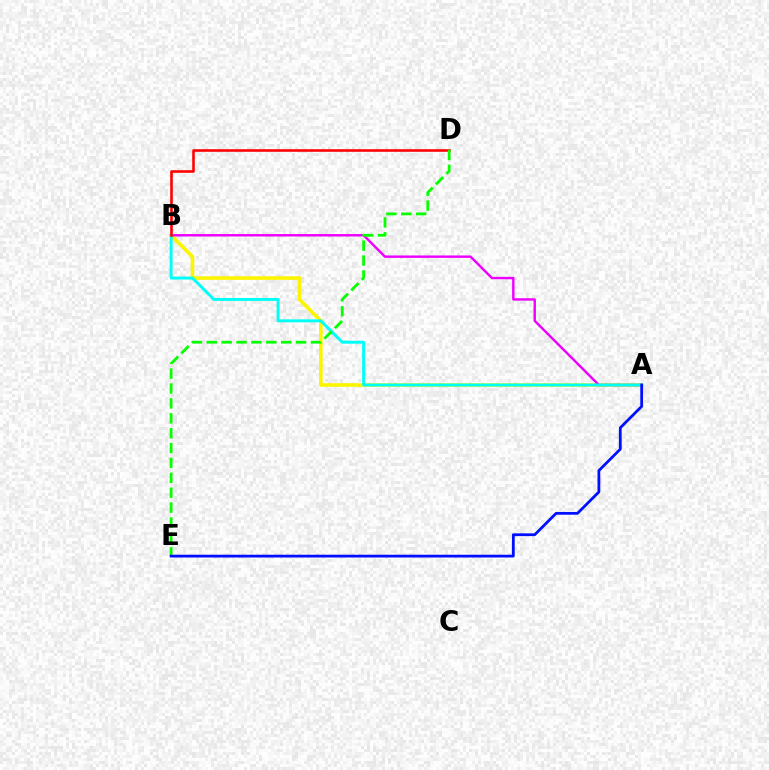{('A', 'B'): [{'color': '#fcf500', 'line_style': 'solid', 'thickness': 2.61}, {'color': '#ee00ff', 'line_style': 'solid', 'thickness': 1.74}, {'color': '#00fff6', 'line_style': 'solid', 'thickness': 2.12}], ('B', 'D'): [{'color': '#ff0000', 'line_style': 'solid', 'thickness': 1.87}], ('D', 'E'): [{'color': '#08ff00', 'line_style': 'dashed', 'thickness': 2.02}], ('A', 'E'): [{'color': '#0010ff', 'line_style': 'solid', 'thickness': 2.0}]}